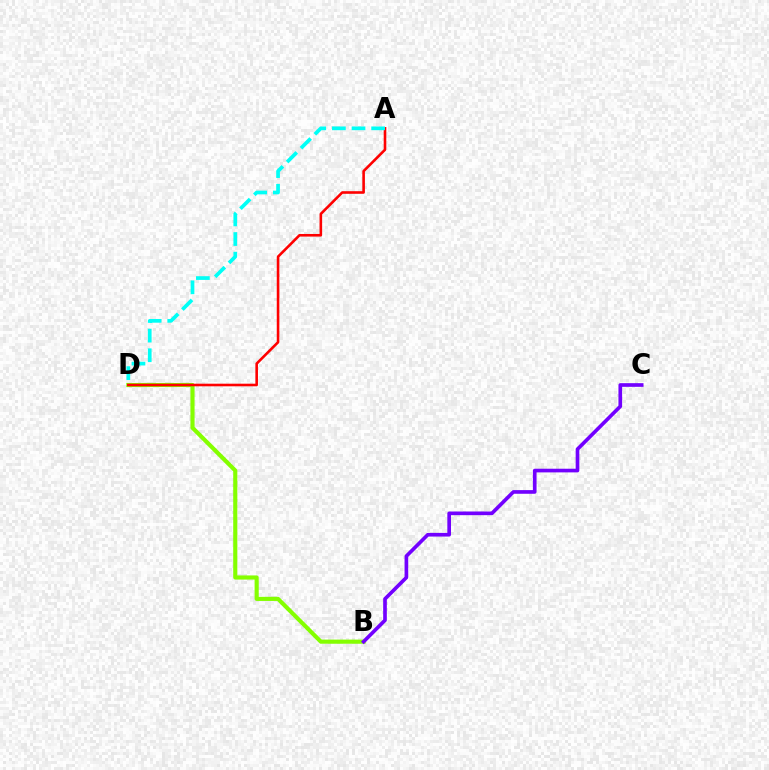{('B', 'D'): [{'color': '#84ff00', 'line_style': 'solid', 'thickness': 2.98}], ('A', 'D'): [{'color': '#ff0000', 'line_style': 'solid', 'thickness': 1.87}, {'color': '#00fff6', 'line_style': 'dashed', 'thickness': 2.67}], ('B', 'C'): [{'color': '#7200ff', 'line_style': 'solid', 'thickness': 2.64}]}